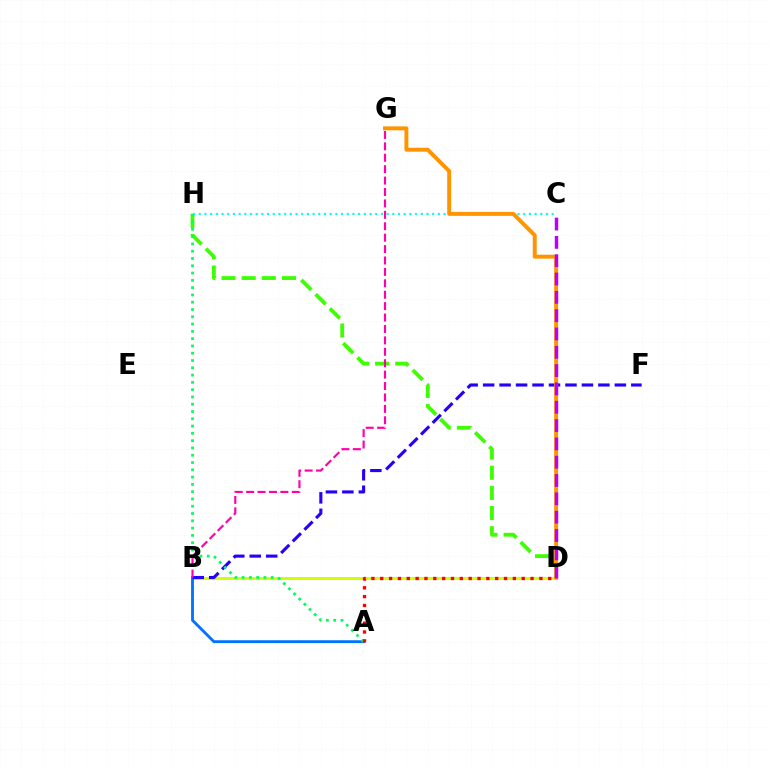{('D', 'H'): [{'color': '#3dff00', 'line_style': 'dashed', 'thickness': 2.74}], ('B', 'D'): [{'color': '#d1ff00', 'line_style': 'solid', 'thickness': 2.14}], ('A', 'B'): [{'color': '#0074ff', 'line_style': 'solid', 'thickness': 2.07}], ('B', 'F'): [{'color': '#2500ff', 'line_style': 'dashed', 'thickness': 2.24}], ('C', 'H'): [{'color': '#00fff6', 'line_style': 'dotted', 'thickness': 1.55}], ('B', 'G'): [{'color': '#ff00ac', 'line_style': 'dashed', 'thickness': 1.55}], ('A', 'H'): [{'color': '#00ff5c', 'line_style': 'dotted', 'thickness': 1.98}], ('D', 'G'): [{'color': '#ff9400', 'line_style': 'solid', 'thickness': 2.83}], ('C', 'D'): [{'color': '#b900ff', 'line_style': 'dashed', 'thickness': 2.49}], ('A', 'D'): [{'color': '#ff0000', 'line_style': 'dotted', 'thickness': 2.4}]}